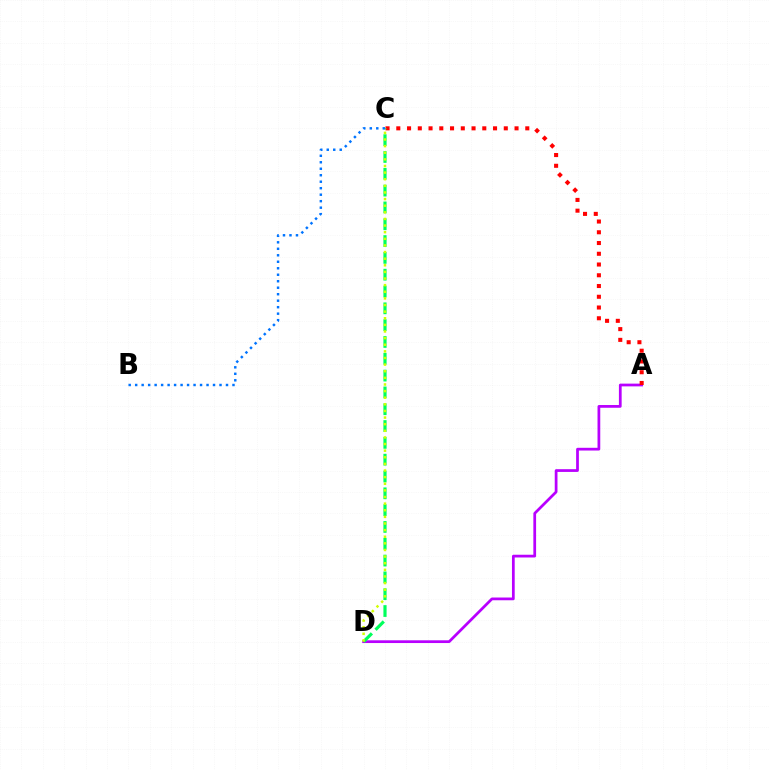{('A', 'D'): [{'color': '#b900ff', 'line_style': 'solid', 'thickness': 1.98}], ('A', 'C'): [{'color': '#ff0000', 'line_style': 'dotted', 'thickness': 2.92}], ('C', 'D'): [{'color': '#00ff5c', 'line_style': 'dashed', 'thickness': 2.28}, {'color': '#d1ff00', 'line_style': 'dotted', 'thickness': 1.8}], ('B', 'C'): [{'color': '#0074ff', 'line_style': 'dotted', 'thickness': 1.76}]}